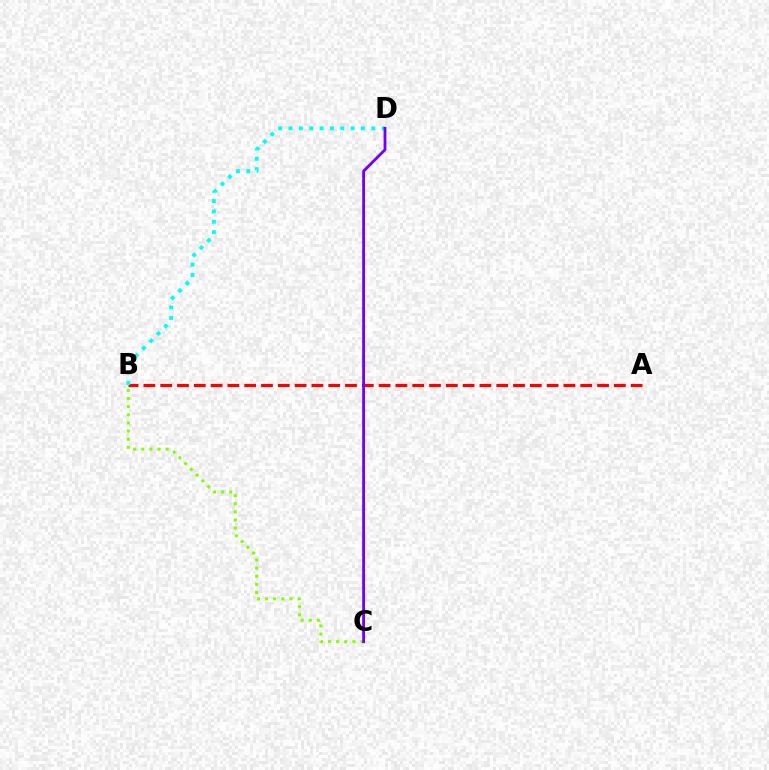{('A', 'B'): [{'color': '#ff0000', 'line_style': 'dashed', 'thickness': 2.28}], ('B', 'C'): [{'color': '#84ff00', 'line_style': 'dotted', 'thickness': 2.21}], ('B', 'D'): [{'color': '#00fff6', 'line_style': 'dotted', 'thickness': 2.81}], ('C', 'D'): [{'color': '#7200ff', 'line_style': 'solid', 'thickness': 2.05}]}